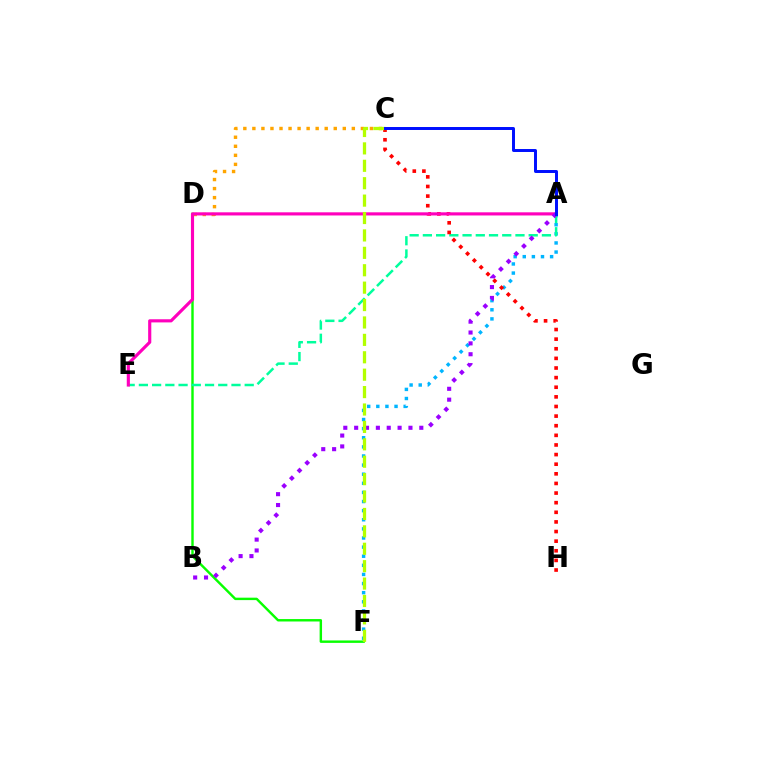{('A', 'F'): [{'color': '#00b5ff', 'line_style': 'dotted', 'thickness': 2.48}], ('C', 'D'): [{'color': '#ffa500', 'line_style': 'dotted', 'thickness': 2.46}], ('D', 'F'): [{'color': '#08ff00', 'line_style': 'solid', 'thickness': 1.75}], ('A', 'E'): [{'color': '#00ff9d', 'line_style': 'dashed', 'thickness': 1.8}, {'color': '#ff00bd', 'line_style': 'solid', 'thickness': 2.27}], ('C', 'H'): [{'color': '#ff0000', 'line_style': 'dotted', 'thickness': 2.61}], ('A', 'B'): [{'color': '#9b00ff', 'line_style': 'dotted', 'thickness': 2.95}], ('C', 'F'): [{'color': '#b3ff00', 'line_style': 'dashed', 'thickness': 2.36}], ('A', 'C'): [{'color': '#0010ff', 'line_style': 'solid', 'thickness': 2.14}]}